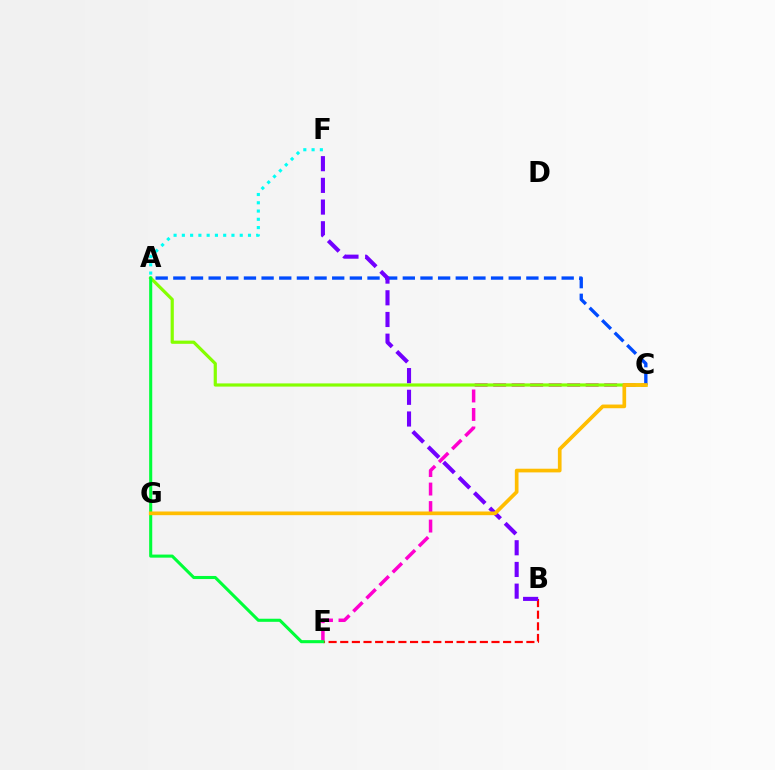{('C', 'E'): [{'color': '#ff00cf', 'line_style': 'dashed', 'thickness': 2.51}], ('A', 'C'): [{'color': '#84ff00', 'line_style': 'solid', 'thickness': 2.29}, {'color': '#004bff', 'line_style': 'dashed', 'thickness': 2.4}], ('B', 'E'): [{'color': '#ff0000', 'line_style': 'dashed', 'thickness': 1.58}], ('A', 'E'): [{'color': '#00ff39', 'line_style': 'solid', 'thickness': 2.22}], ('B', 'F'): [{'color': '#7200ff', 'line_style': 'dashed', 'thickness': 2.95}], ('A', 'F'): [{'color': '#00fff6', 'line_style': 'dotted', 'thickness': 2.25}], ('C', 'G'): [{'color': '#ffbd00', 'line_style': 'solid', 'thickness': 2.65}]}